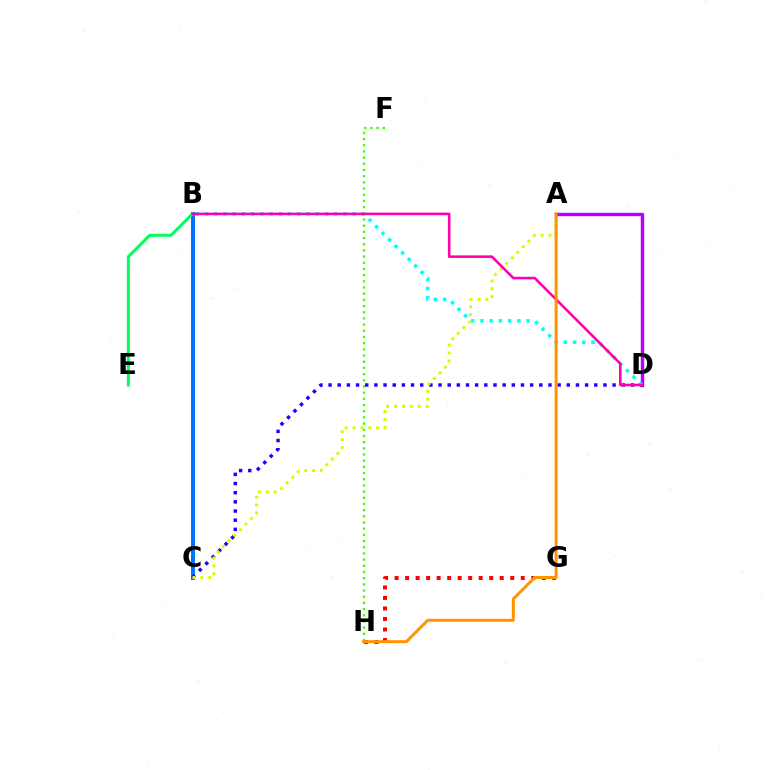{('A', 'D'): [{'color': '#b900ff', 'line_style': 'solid', 'thickness': 2.46}], ('G', 'H'): [{'color': '#ff0000', 'line_style': 'dotted', 'thickness': 2.86}], ('B', 'C'): [{'color': '#0074ff', 'line_style': 'solid', 'thickness': 2.85}], ('C', 'D'): [{'color': '#2500ff', 'line_style': 'dotted', 'thickness': 2.49}], ('F', 'H'): [{'color': '#3dff00', 'line_style': 'dotted', 'thickness': 1.68}], ('B', 'D'): [{'color': '#00fff6', 'line_style': 'dotted', 'thickness': 2.51}, {'color': '#ff00ac', 'line_style': 'solid', 'thickness': 1.86}], ('B', 'E'): [{'color': '#00ff5c', 'line_style': 'solid', 'thickness': 2.16}], ('A', 'C'): [{'color': '#d1ff00', 'line_style': 'dotted', 'thickness': 2.14}], ('A', 'H'): [{'color': '#ff9400', 'line_style': 'solid', 'thickness': 2.16}]}